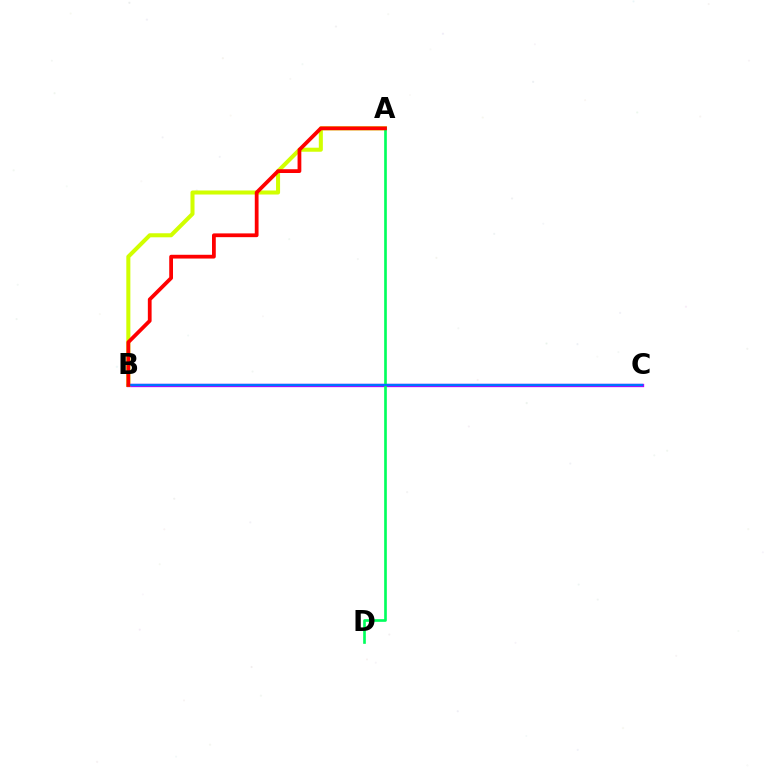{('B', 'C'): [{'color': '#b900ff', 'line_style': 'solid', 'thickness': 2.39}, {'color': '#0074ff', 'line_style': 'solid', 'thickness': 1.68}], ('A', 'B'): [{'color': '#d1ff00', 'line_style': 'solid', 'thickness': 2.91}, {'color': '#ff0000', 'line_style': 'solid', 'thickness': 2.71}], ('A', 'D'): [{'color': '#00ff5c', 'line_style': 'solid', 'thickness': 1.92}]}